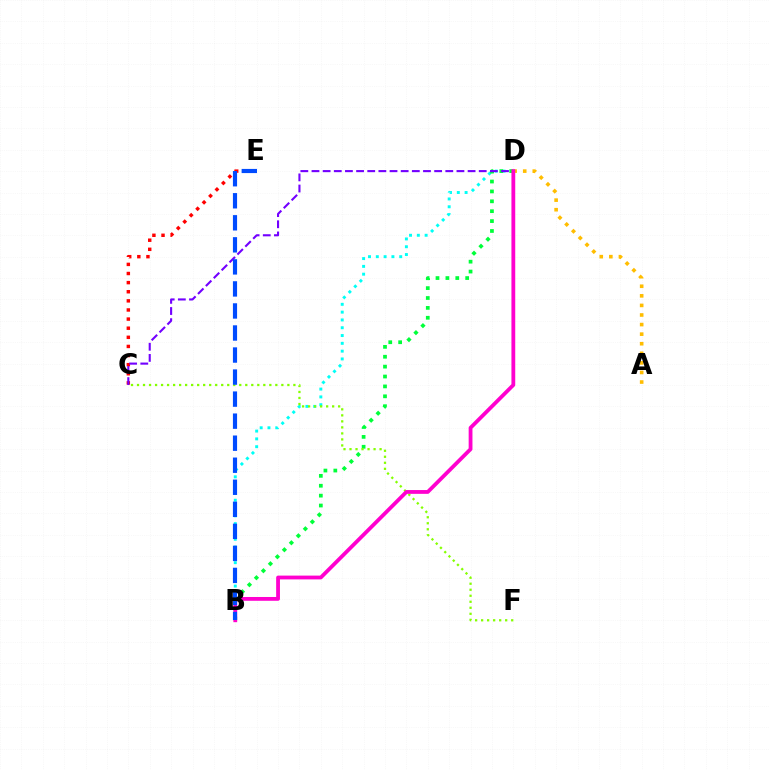{('C', 'E'): [{'color': '#ff0000', 'line_style': 'dotted', 'thickness': 2.48}], ('B', 'D'): [{'color': '#00fff6', 'line_style': 'dotted', 'thickness': 2.12}, {'color': '#00ff39', 'line_style': 'dotted', 'thickness': 2.69}, {'color': '#ff00cf', 'line_style': 'solid', 'thickness': 2.74}], ('C', 'F'): [{'color': '#84ff00', 'line_style': 'dotted', 'thickness': 1.63}], ('A', 'D'): [{'color': '#ffbd00', 'line_style': 'dotted', 'thickness': 2.6}], ('C', 'D'): [{'color': '#7200ff', 'line_style': 'dashed', 'thickness': 1.51}], ('B', 'E'): [{'color': '#004bff', 'line_style': 'dashed', 'thickness': 2.99}]}